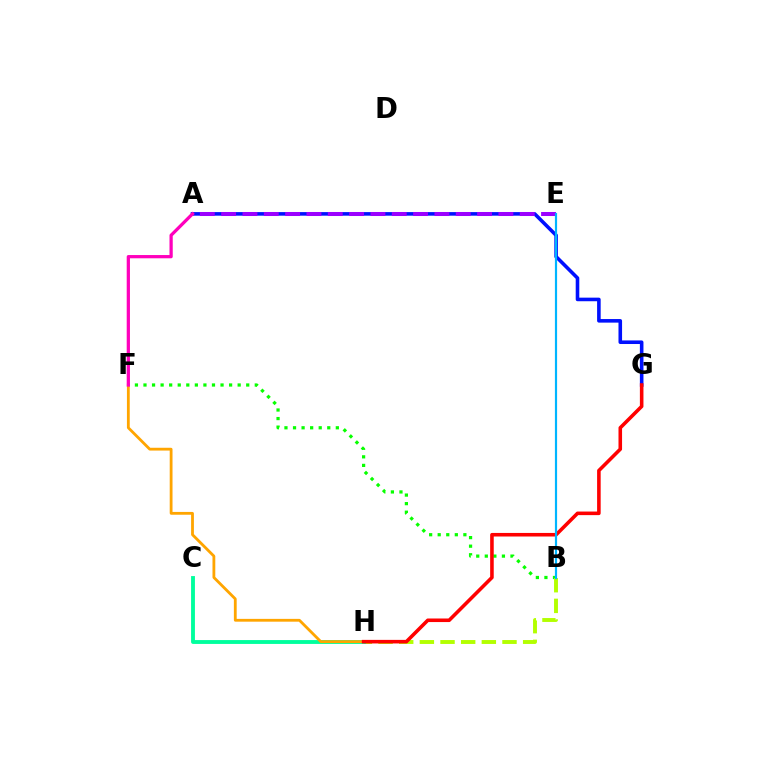{('B', 'F'): [{'color': '#08ff00', 'line_style': 'dotted', 'thickness': 2.33}], ('B', 'H'): [{'color': '#b3ff00', 'line_style': 'dashed', 'thickness': 2.81}], ('C', 'H'): [{'color': '#00ff9d', 'line_style': 'solid', 'thickness': 2.78}], ('F', 'H'): [{'color': '#ffa500', 'line_style': 'solid', 'thickness': 2.02}], ('A', 'G'): [{'color': '#0010ff', 'line_style': 'solid', 'thickness': 2.58}], ('A', 'E'): [{'color': '#9b00ff', 'line_style': 'dashed', 'thickness': 2.9}], ('A', 'F'): [{'color': '#ff00bd', 'line_style': 'solid', 'thickness': 2.34}], ('G', 'H'): [{'color': '#ff0000', 'line_style': 'solid', 'thickness': 2.57}], ('B', 'E'): [{'color': '#00b5ff', 'line_style': 'solid', 'thickness': 1.58}]}